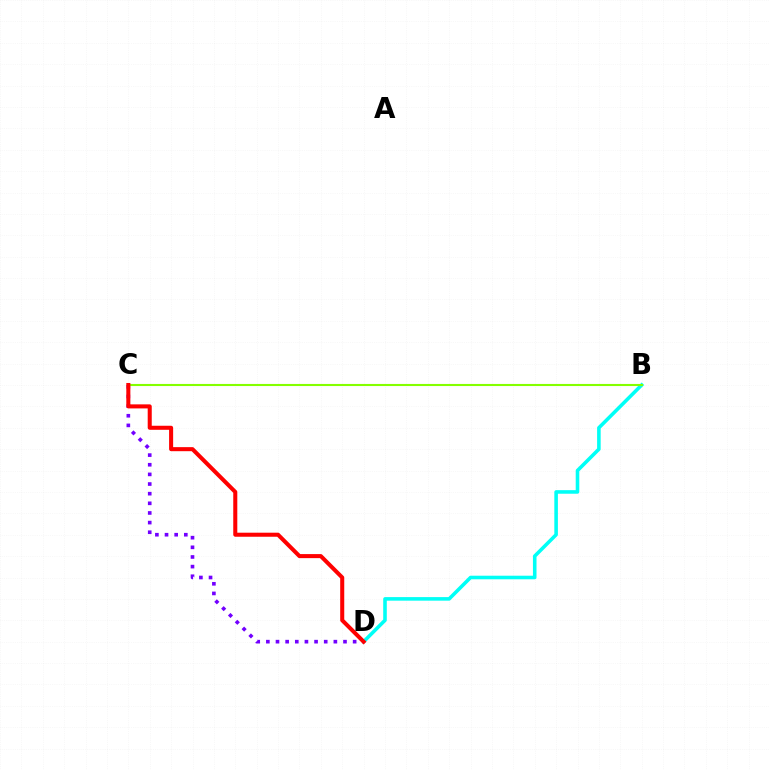{('C', 'D'): [{'color': '#7200ff', 'line_style': 'dotted', 'thickness': 2.62}, {'color': '#ff0000', 'line_style': 'solid', 'thickness': 2.91}], ('B', 'D'): [{'color': '#00fff6', 'line_style': 'solid', 'thickness': 2.57}], ('B', 'C'): [{'color': '#84ff00', 'line_style': 'solid', 'thickness': 1.51}]}